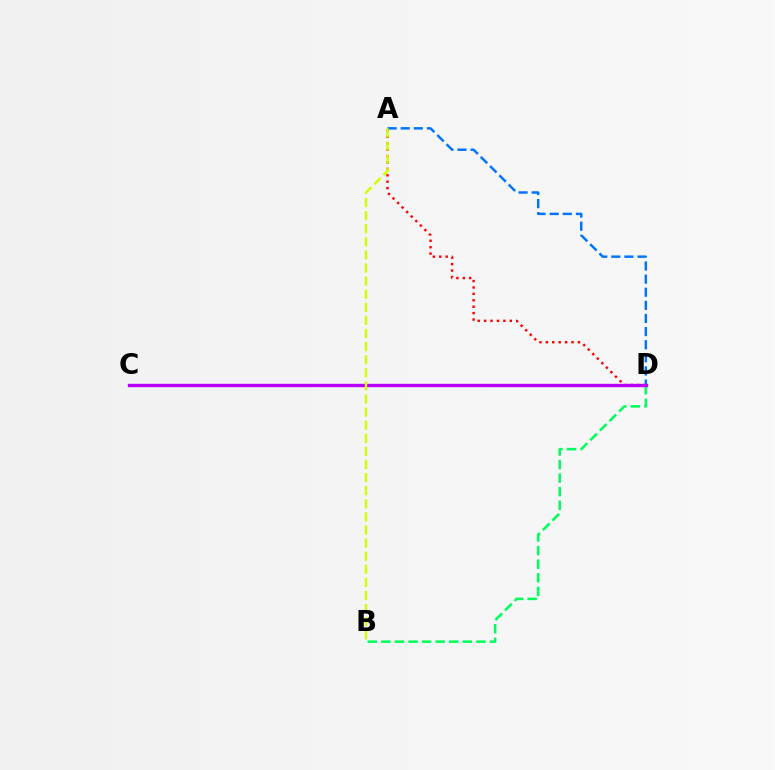{('B', 'D'): [{'color': '#00ff5c', 'line_style': 'dashed', 'thickness': 1.84}], ('A', 'D'): [{'color': '#0074ff', 'line_style': 'dashed', 'thickness': 1.78}, {'color': '#ff0000', 'line_style': 'dotted', 'thickness': 1.74}], ('C', 'D'): [{'color': '#b900ff', 'line_style': 'solid', 'thickness': 2.42}], ('A', 'B'): [{'color': '#d1ff00', 'line_style': 'dashed', 'thickness': 1.78}]}